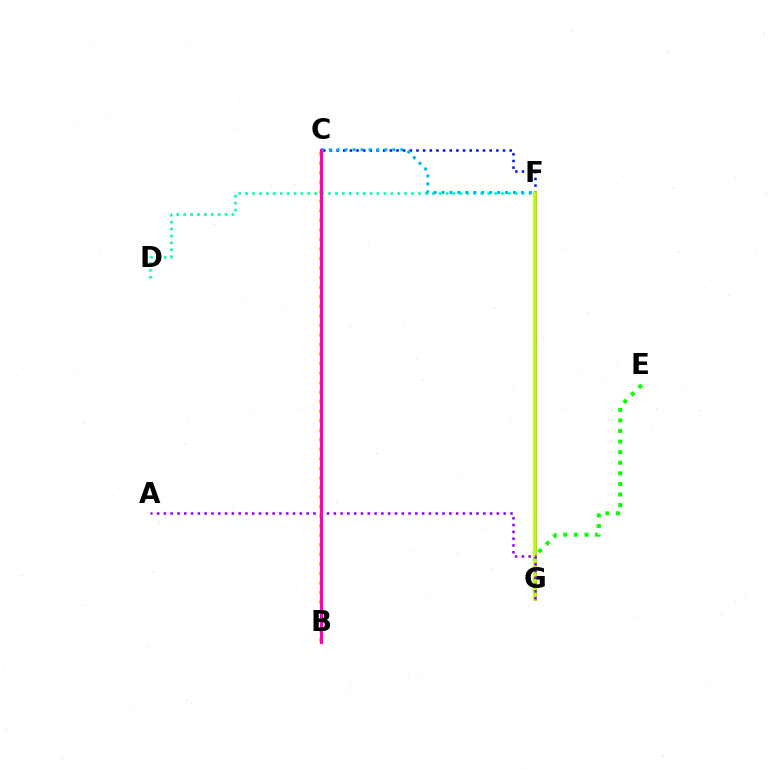{('C', 'F'): [{'color': '#0010ff', 'line_style': 'dotted', 'thickness': 1.81}, {'color': '#00b5ff', 'line_style': 'dotted', 'thickness': 2.16}], ('E', 'G'): [{'color': '#08ff00', 'line_style': 'dotted', 'thickness': 2.87}], ('B', 'C'): [{'color': '#ffa500', 'line_style': 'dotted', 'thickness': 2.59}, {'color': '#ff00bd', 'line_style': 'solid', 'thickness': 2.25}], ('F', 'G'): [{'color': '#ff0000', 'line_style': 'solid', 'thickness': 1.92}, {'color': '#b3ff00', 'line_style': 'solid', 'thickness': 2.63}], ('D', 'F'): [{'color': '#00ff9d', 'line_style': 'dotted', 'thickness': 1.88}], ('A', 'G'): [{'color': '#9b00ff', 'line_style': 'dotted', 'thickness': 1.85}]}